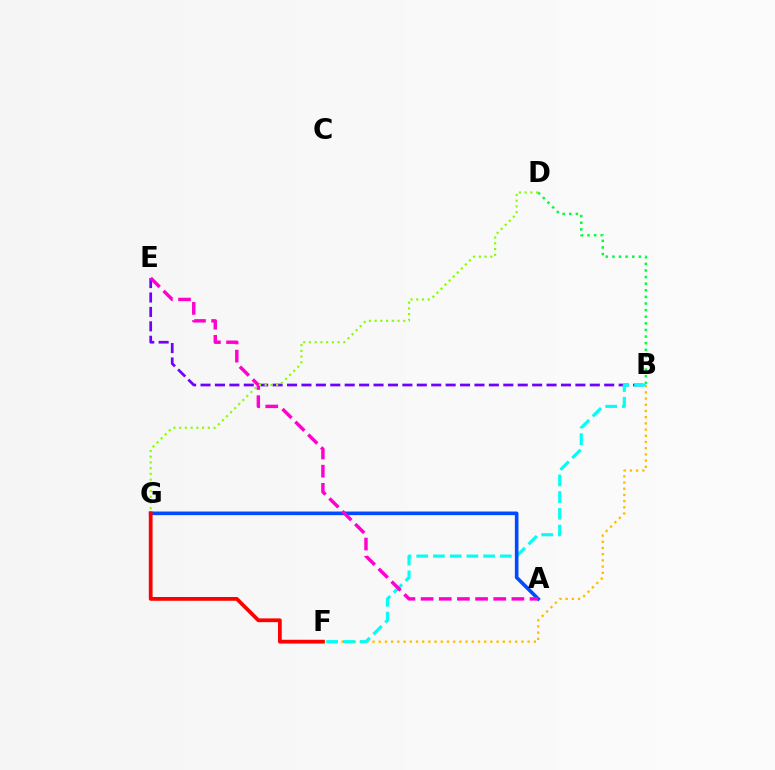{('B', 'F'): [{'color': '#ffbd00', 'line_style': 'dotted', 'thickness': 1.69}, {'color': '#00fff6', 'line_style': 'dashed', 'thickness': 2.27}], ('B', 'D'): [{'color': '#00ff39', 'line_style': 'dotted', 'thickness': 1.8}], ('B', 'E'): [{'color': '#7200ff', 'line_style': 'dashed', 'thickness': 1.96}], ('A', 'G'): [{'color': '#004bff', 'line_style': 'solid', 'thickness': 2.61}], ('A', 'E'): [{'color': '#ff00cf', 'line_style': 'dashed', 'thickness': 2.47}], ('D', 'G'): [{'color': '#84ff00', 'line_style': 'dotted', 'thickness': 1.56}], ('F', 'G'): [{'color': '#ff0000', 'line_style': 'solid', 'thickness': 2.72}]}